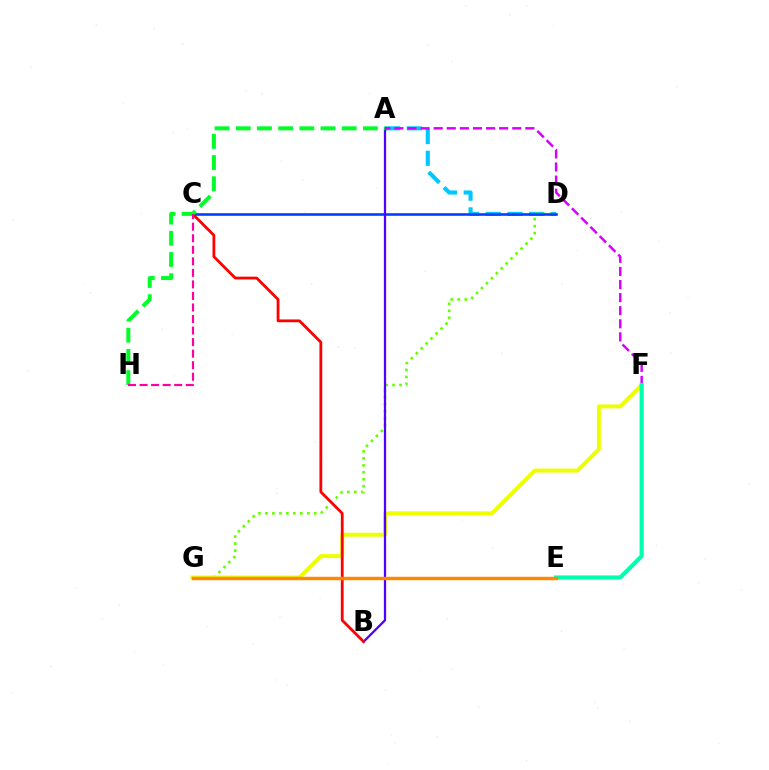{('A', 'D'): [{'color': '#00c7ff', 'line_style': 'dashed', 'thickness': 2.95}], ('D', 'G'): [{'color': '#66ff00', 'line_style': 'dotted', 'thickness': 1.9}], ('C', 'D'): [{'color': '#003fff', 'line_style': 'solid', 'thickness': 1.87}], ('F', 'G'): [{'color': '#eeff00', 'line_style': 'solid', 'thickness': 2.86}], ('A', 'B'): [{'color': '#4f00ff', 'line_style': 'solid', 'thickness': 1.63}], ('B', 'C'): [{'color': '#ff0000', 'line_style': 'solid', 'thickness': 2.01}], ('A', 'F'): [{'color': '#d600ff', 'line_style': 'dashed', 'thickness': 1.78}], ('E', 'F'): [{'color': '#00ffaf', 'line_style': 'solid', 'thickness': 3.0}], ('A', 'H'): [{'color': '#00ff27', 'line_style': 'dashed', 'thickness': 2.88}], ('E', 'G'): [{'color': '#ff8800', 'line_style': 'solid', 'thickness': 2.48}], ('C', 'H'): [{'color': '#ff00a0', 'line_style': 'dashed', 'thickness': 1.57}]}